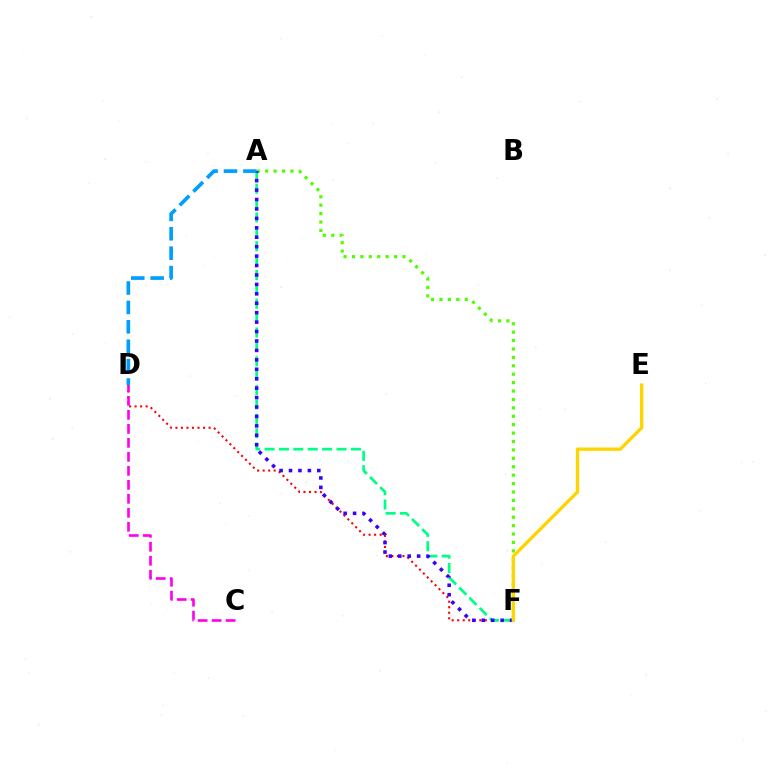{('D', 'F'): [{'color': '#ff0000', 'line_style': 'dotted', 'thickness': 1.5}], ('A', 'F'): [{'color': '#4fff00', 'line_style': 'dotted', 'thickness': 2.29}, {'color': '#00ff86', 'line_style': 'dashed', 'thickness': 1.95}, {'color': '#3700ff', 'line_style': 'dotted', 'thickness': 2.56}], ('C', 'D'): [{'color': '#ff00ed', 'line_style': 'dashed', 'thickness': 1.9}], ('A', 'D'): [{'color': '#009eff', 'line_style': 'dashed', 'thickness': 2.64}], ('E', 'F'): [{'color': '#ffd500', 'line_style': 'solid', 'thickness': 2.4}]}